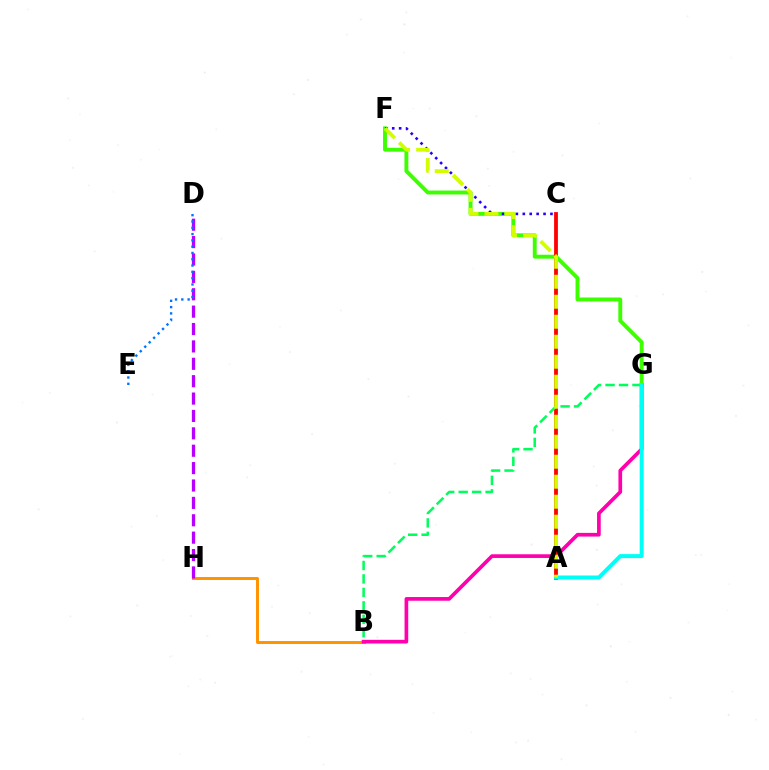{('B', 'H'): [{'color': '#ff9400', 'line_style': 'solid', 'thickness': 2.14}], ('F', 'G'): [{'color': '#3dff00', 'line_style': 'solid', 'thickness': 2.81}], ('B', 'G'): [{'color': '#ff00ac', 'line_style': 'solid', 'thickness': 2.66}, {'color': '#00ff5c', 'line_style': 'dashed', 'thickness': 1.83}], ('A', 'C'): [{'color': '#ff0000', 'line_style': 'solid', 'thickness': 2.73}], ('C', 'F'): [{'color': '#2500ff', 'line_style': 'dotted', 'thickness': 1.88}], ('D', 'H'): [{'color': '#b900ff', 'line_style': 'dashed', 'thickness': 2.36}], ('A', 'G'): [{'color': '#00fff6', 'line_style': 'solid', 'thickness': 2.87}], ('D', 'E'): [{'color': '#0074ff', 'line_style': 'dotted', 'thickness': 1.71}], ('A', 'F'): [{'color': '#d1ff00', 'line_style': 'dashed', 'thickness': 2.72}]}